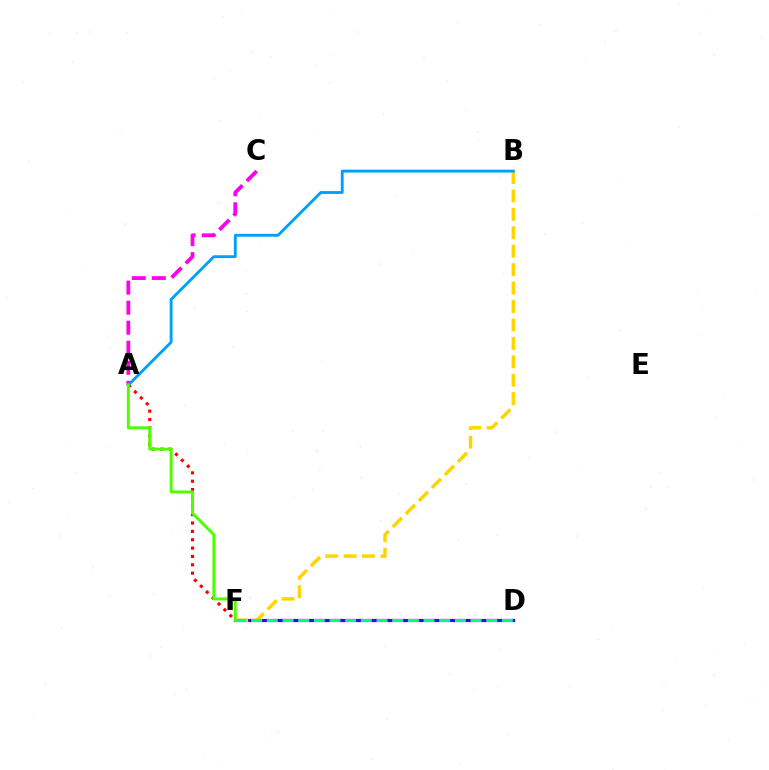{('D', 'F'): [{'color': '#3700ff', 'line_style': 'solid', 'thickness': 2.31}, {'color': '#00ff86', 'line_style': 'dashed', 'thickness': 2.13}], ('A', 'C'): [{'color': '#ff00ed', 'line_style': 'dashed', 'thickness': 2.72}], ('B', 'F'): [{'color': '#ffd500', 'line_style': 'dashed', 'thickness': 2.5}], ('A', 'F'): [{'color': '#ff0000', 'line_style': 'dotted', 'thickness': 2.27}, {'color': '#4fff00', 'line_style': 'solid', 'thickness': 2.14}], ('A', 'B'): [{'color': '#009eff', 'line_style': 'solid', 'thickness': 2.05}]}